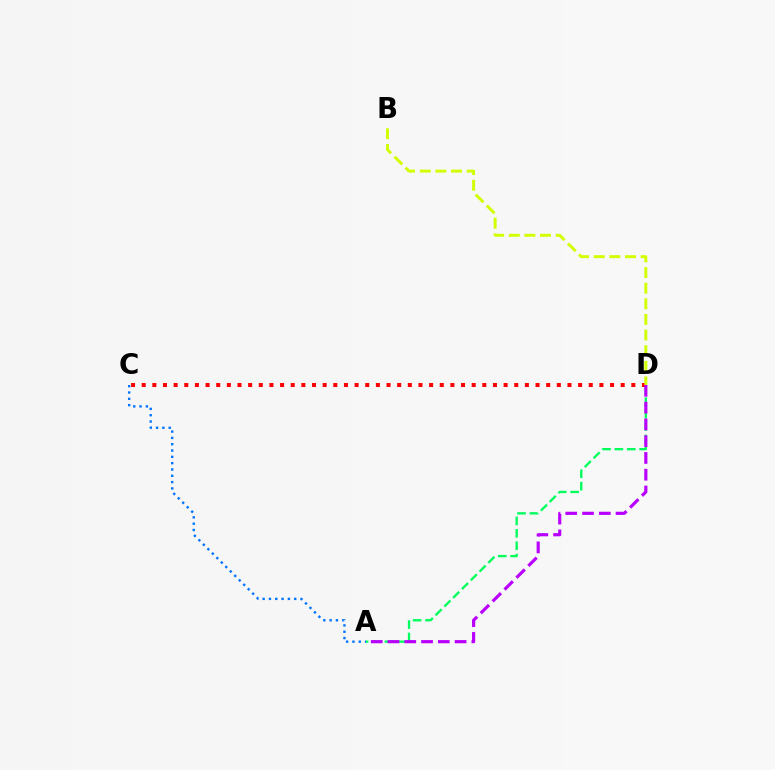{('A', 'D'): [{'color': '#00ff5c', 'line_style': 'dashed', 'thickness': 1.68}, {'color': '#b900ff', 'line_style': 'dashed', 'thickness': 2.28}], ('C', 'D'): [{'color': '#ff0000', 'line_style': 'dotted', 'thickness': 2.89}], ('A', 'C'): [{'color': '#0074ff', 'line_style': 'dotted', 'thickness': 1.72}], ('B', 'D'): [{'color': '#d1ff00', 'line_style': 'dashed', 'thickness': 2.12}]}